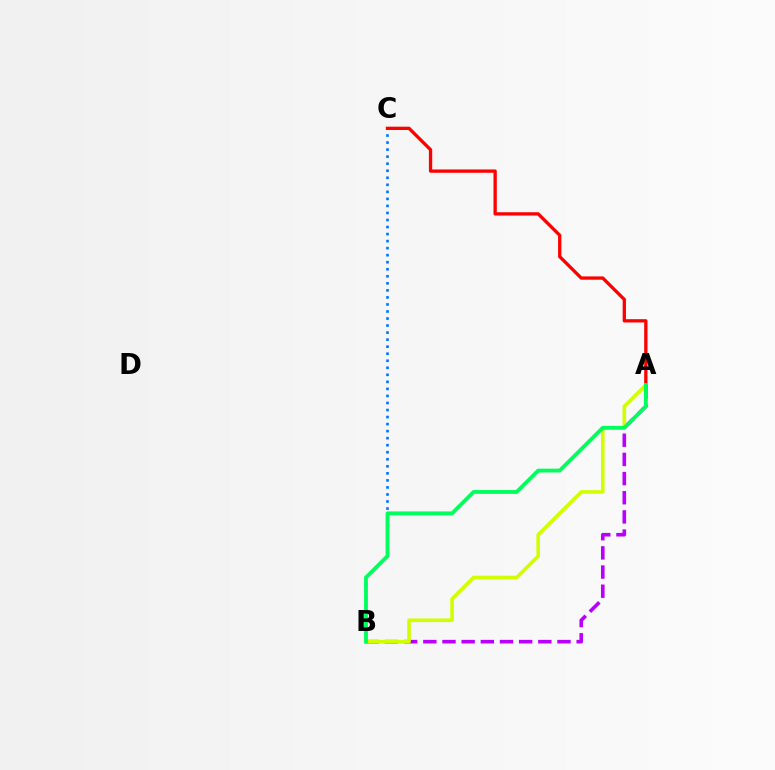{('B', 'C'): [{'color': '#0074ff', 'line_style': 'dotted', 'thickness': 1.91}], ('A', 'B'): [{'color': '#b900ff', 'line_style': 'dashed', 'thickness': 2.6}, {'color': '#d1ff00', 'line_style': 'solid', 'thickness': 2.61}, {'color': '#00ff5c', 'line_style': 'solid', 'thickness': 2.74}], ('A', 'C'): [{'color': '#ff0000', 'line_style': 'solid', 'thickness': 2.38}]}